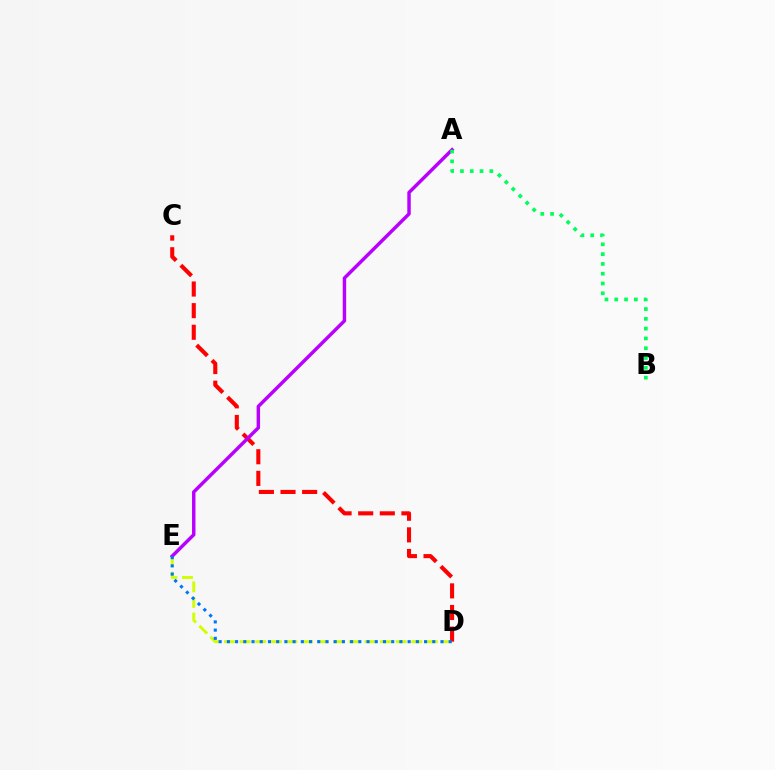{('D', 'E'): [{'color': '#d1ff00', 'line_style': 'dashed', 'thickness': 2.12}, {'color': '#0074ff', 'line_style': 'dotted', 'thickness': 2.23}], ('C', 'D'): [{'color': '#ff0000', 'line_style': 'dashed', 'thickness': 2.94}], ('A', 'E'): [{'color': '#b900ff', 'line_style': 'solid', 'thickness': 2.48}], ('A', 'B'): [{'color': '#00ff5c', 'line_style': 'dotted', 'thickness': 2.66}]}